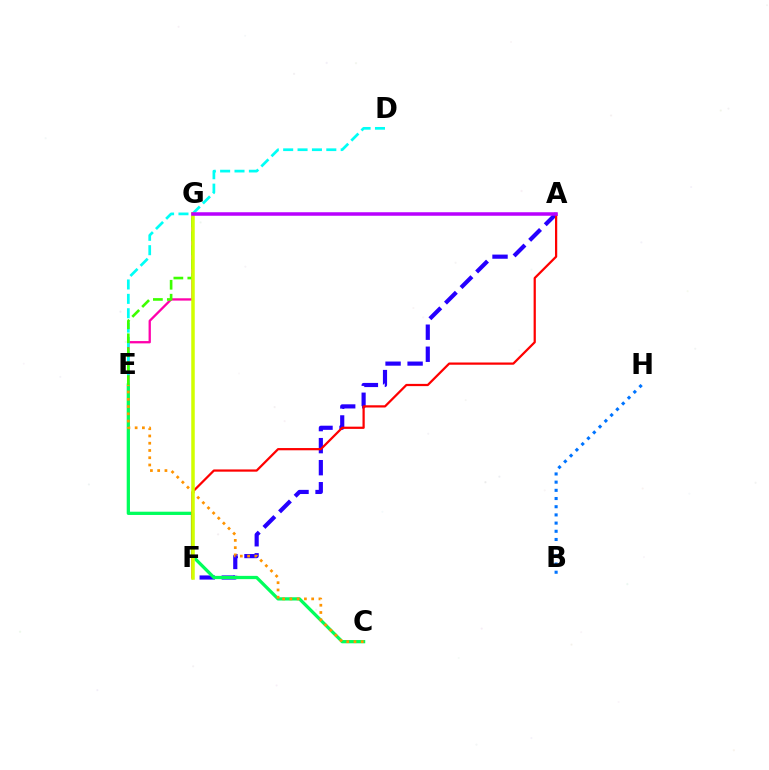{('B', 'H'): [{'color': '#0074ff', 'line_style': 'dotted', 'thickness': 2.23}], ('E', 'G'): [{'color': '#ff00ac', 'line_style': 'solid', 'thickness': 1.66}, {'color': '#3dff00', 'line_style': 'dashed', 'thickness': 1.9}], ('A', 'F'): [{'color': '#2500ff', 'line_style': 'dashed', 'thickness': 2.99}, {'color': '#ff0000', 'line_style': 'solid', 'thickness': 1.61}], ('C', 'E'): [{'color': '#00ff5c', 'line_style': 'solid', 'thickness': 2.35}, {'color': '#ff9400', 'line_style': 'dotted', 'thickness': 1.97}], ('D', 'E'): [{'color': '#00fff6', 'line_style': 'dashed', 'thickness': 1.95}], ('F', 'G'): [{'color': '#d1ff00', 'line_style': 'solid', 'thickness': 2.52}], ('A', 'G'): [{'color': '#b900ff', 'line_style': 'solid', 'thickness': 2.53}]}